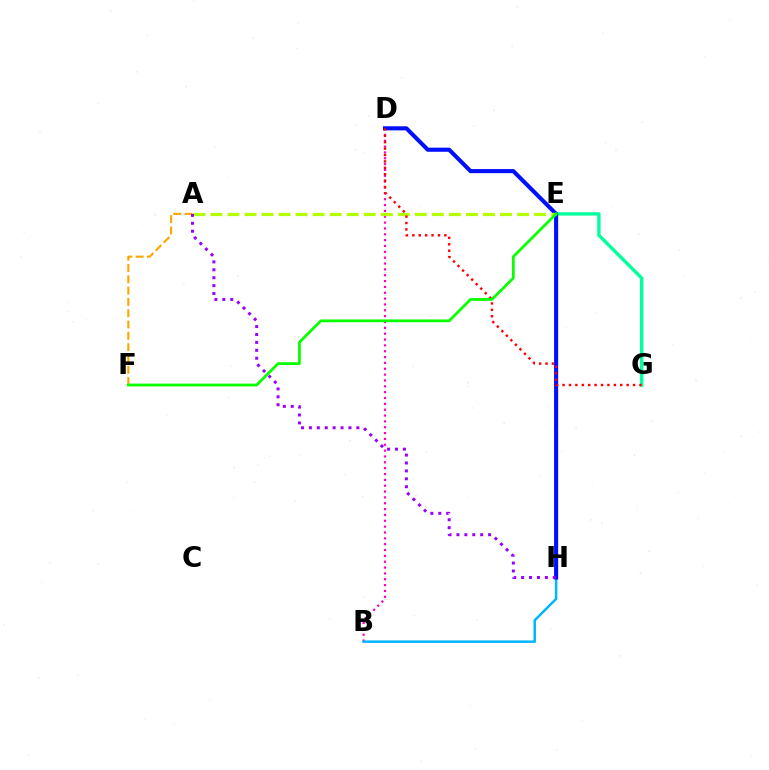{('B', 'D'): [{'color': '#ff00bd', 'line_style': 'dotted', 'thickness': 1.59}], ('B', 'H'): [{'color': '#00b5ff', 'line_style': 'solid', 'thickness': 1.79}], ('E', 'G'): [{'color': '#00ff9d', 'line_style': 'solid', 'thickness': 2.44}], ('D', 'H'): [{'color': '#0010ff', 'line_style': 'solid', 'thickness': 2.95}], ('A', 'E'): [{'color': '#b3ff00', 'line_style': 'dashed', 'thickness': 2.31}], ('D', 'G'): [{'color': '#ff0000', 'line_style': 'dotted', 'thickness': 1.74}], ('A', 'F'): [{'color': '#ffa500', 'line_style': 'dashed', 'thickness': 1.54}], ('A', 'H'): [{'color': '#9b00ff', 'line_style': 'dotted', 'thickness': 2.15}], ('E', 'F'): [{'color': '#08ff00', 'line_style': 'solid', 'thickness': 1.99}]}